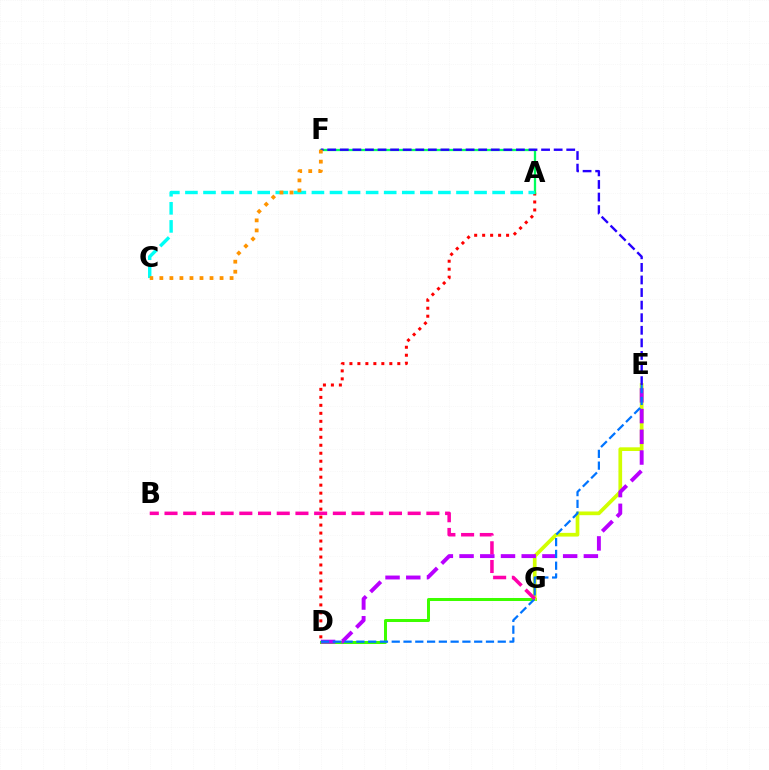{('D', 'G'): [{'color': '#3dff00', 'line_style': 'solid', 'thickness': 2.17}], ('E', 'G'): [{'color': '#d1ff00', 'line_style': 'solid', 'thickness': 2.66}], ('D', 'E'): [{'color': '#b900ff', 'line_style': 'dashed', 'thickness': 2.81}, {'color': '#0074ff', 'line_style': 'dashed', 'thickness': 1.6}], ('A', 'D'): [{'color': '#ff0000', 'line_style': 'dotted', 'thickness': 2.17}], ('A', 'F'): [{'color': '#00ff5c', 'line_style': 'solid', 'thickness': 1.65}], ('A', 'C'): [{'color': '#00fff6', 'line_style': 'dashed', 'thickness': 2.45}], ('B', 'G'): [{'color': '#ff00ac', 'line_style': 'dashed', 'thickness': 2.54}], ('E', 'F'): [{'color': '#2500ff', 'line_style': 'dashed', 'thickness': 1.71}], ('C', 'F'): [{'color': '#ff9400', 'line_style': 'dotted', 'thickness': 2.73}]}